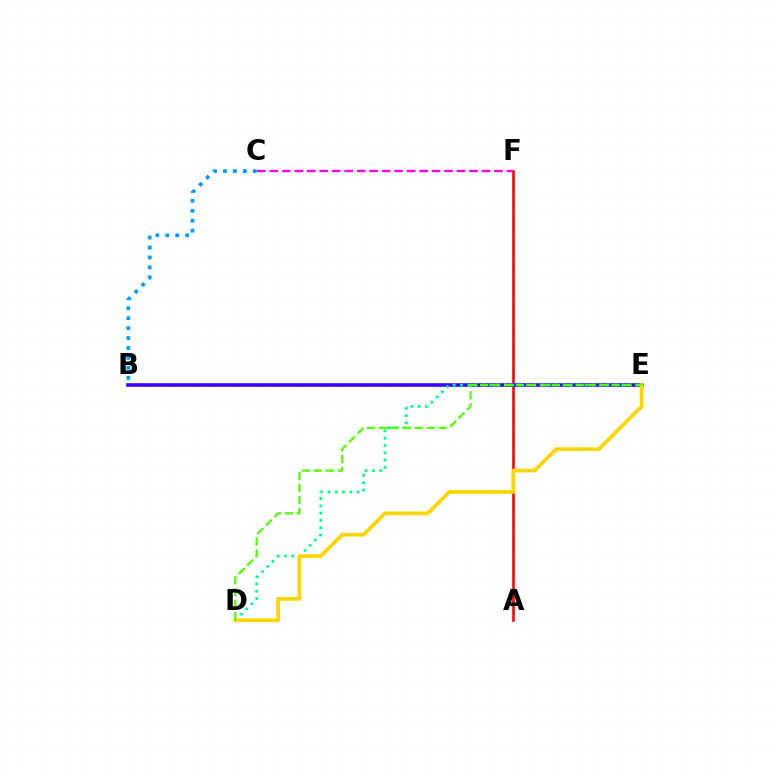{('A', 'F'): [{'color': '#ff0000', 'line_style': 'solid', 'thickness': 1.88}], ('B', 'E'): [{'color': '#3700ff', 'line_style': 'solid', 'thickness': 2.59}], ('D', 'E'): [{'color': '#00ff86', 'line_style': 'dotted', 'thickness': 1.99}, {'color': '#ffd500', 'line_style': 'solid', 'thickness': 2.7}, {'color': '#4fff00', 'line_style': 'dashed', 'thickness': 1.62}], ('B', 'C'): [{'color': '#009eff', 'line_style': 'dotted', 'thickness': 2.7}], ('C', 'F'): [{'color': '#ff00ed', 'line_style': 'dashed', 'thickness': 1.7}]}